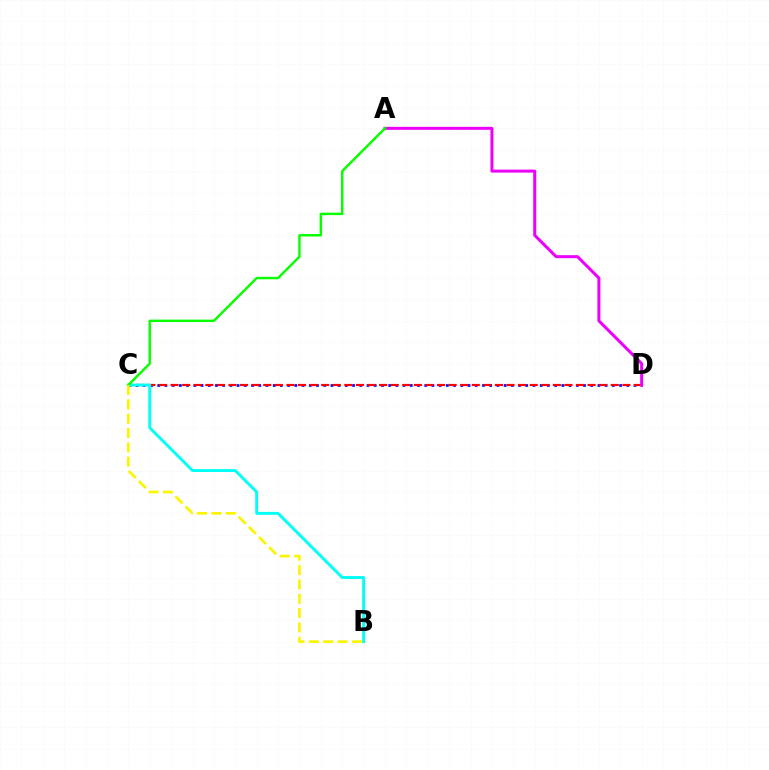{('C', 'D'): [{'color': '#0010ff', 'line_style': 'dotted', 'thickness': 1.96}, {'color': '#ff0000', 'line_style': 'dashed', 'thickness': 1.57}], ('A', 'D'): [{'color': '#ee00ff', 'line_style': 'solid', 'thickness': 2.16}], ('B', 'C'): [{'color': '#00fff6', 'line_style': 'solid', 'thickness': 2.1}, {'color': '#fcf500', 'line_style': 'dashed', 'thickness': 1.95}], ('A', 'C'): [{'color': '#08ff00', 'line_style': 'solid', 'thickness': 1.75}]}